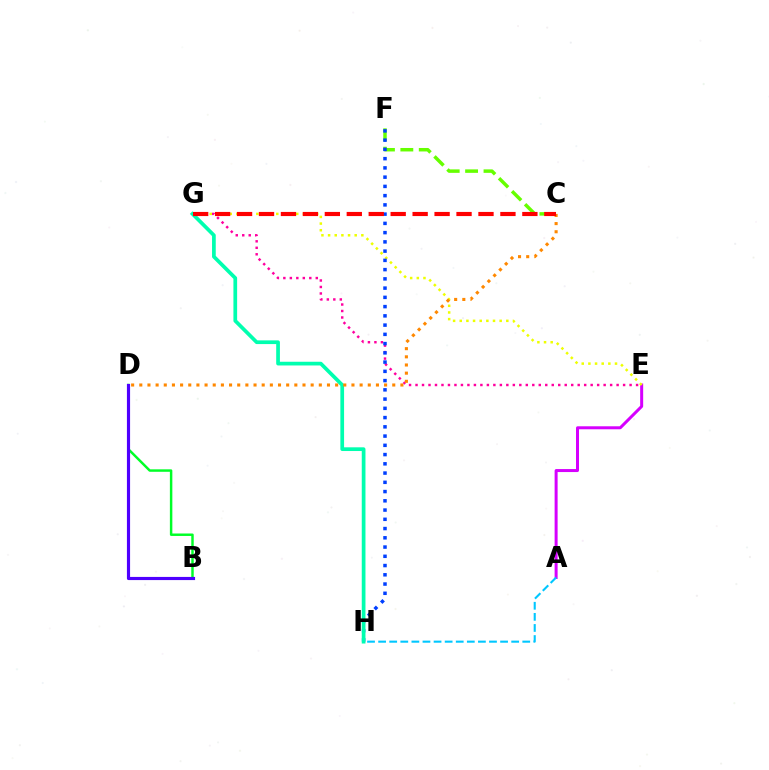{('A', 'E'): [{'color': '#d600ff', 'line_style': 'solid', 'thickness': 2.16}], ('C', 'F'): [{'color': '#66ff00', 'line_style': 'dashed', 'thickness': 2.5}], ('B', 'D'): [{'color': '#00ff27', 'line_style': 'solid', 'thickness': 1.77}, {'color': '#4f00ff', 'line_style': 'solid', 'thickness': 2.27}], ('E', 'G'): [{'color': '#ff00a0', 'line_style': 'dotted', 'thickness': 1.76}, {'color': '#eeff00', 'line_style': 'dotted', 'thickness': 1.81}], ('F', 'H'): [{'color': '#003fff', 'line_style': 'dotted', 'thickness': 2.51}], ('G', 'H'): [{'color': '#00ffaf', 'line_style': 'solid', 'thickness': 2.67}], ('C', 'D'): [{'color': '#ff8800', 'line_style': 'dotted', 'thickness': 2.22}], ('A', 'H'): [{'color': '#00c7ff', 'line_style': 'dashed', 'thickness': 1.51}], ('C', 'G'): [{'color': '#ff0000', 'line_style': 'dashed', 'thickness': 2.98}]}